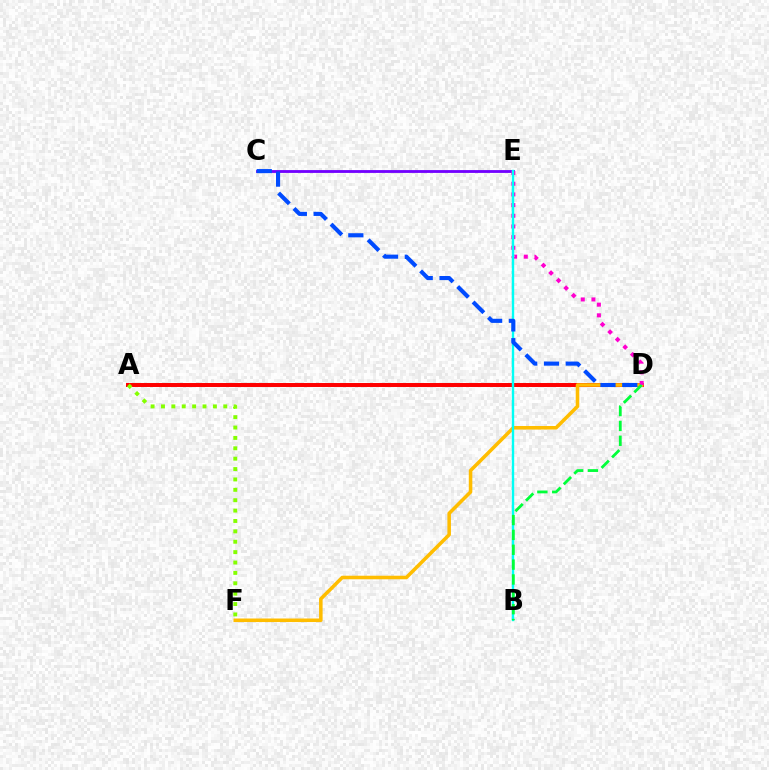{('C', 'E'): [{'color': '#7200ff', 'line_style': 'solid', 'thickness': 2.03}], ('A', 'D'): [{'color': '#ff0000', 'line_style': 'solid', 'thickness': 2.86}], ('D', 'F'): [{'color': '#ffbd00', 'line_style': 'solid', 'thickness': 2.55}], ('A', 'F'): [{'color': '#84ff00', 'line_style': 'dotted', 'thickness': 2.82}], ('D', 'E'): [{'color': '#ff00cf', 'line_style': 'dotted', 'thickness': 2.9}], ('B', 'E'): [{'color': '#00fff6', 'line_style': 'solid', 'thickness': 1.72}], ('B', 'D'): [{'color': '#00ff39', 'line_style': 'dashed', 'thickness': 2.02}], ('C', 'D'): [{'color': '#004bff', 'line_style': 'dashed', 'thickness': 2.96}]}